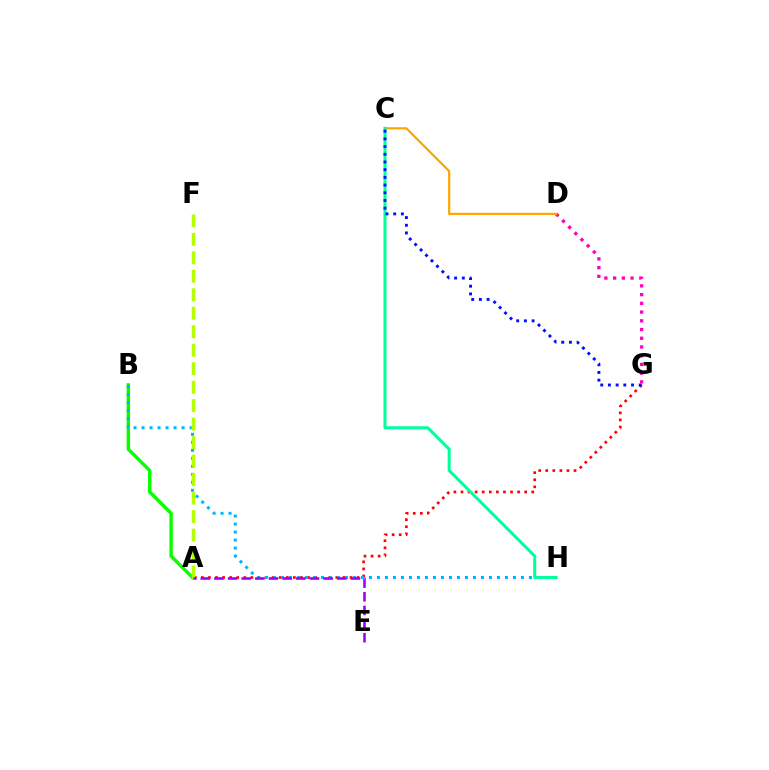{('A', 'B'): [{'color': '#08ff00', 'line_style': 'solid', 'thickness': 2.48}], ('A', 'G'): [{'color': '#ff0000', 'line_style': 'dotted', 'thickness': 1.92}], ('B', 'H'): [{'color': '#00b5ff', 'line_style': 'dotted', 'thickness': 2.17}], ('A', 'F'): [{'color': '#b3ff00', 'line_style': 'dashed', 'thickness': 2.51}], ('D', 'G'): [{'color': '#ff00bd', 'line_style': 'dotted', 'thickness': 2.37}], ('A', 'E'): [{'color': '#9b00ff', 'line_style': 'dashed', 'thickness': 1.85}], ('C', 'D'): [{'color': '#ffa500', 'line_style': 'solid', 'thickness': 1.57}], ('C', 'H'): [{'color': '#00ff9d', 'line_style': 'solid', 'thickness': 2.19}], ('C', 'G'): [{'color': '#0010ff', 'line_style': 'dotted', 'thickness': 2.09}]}